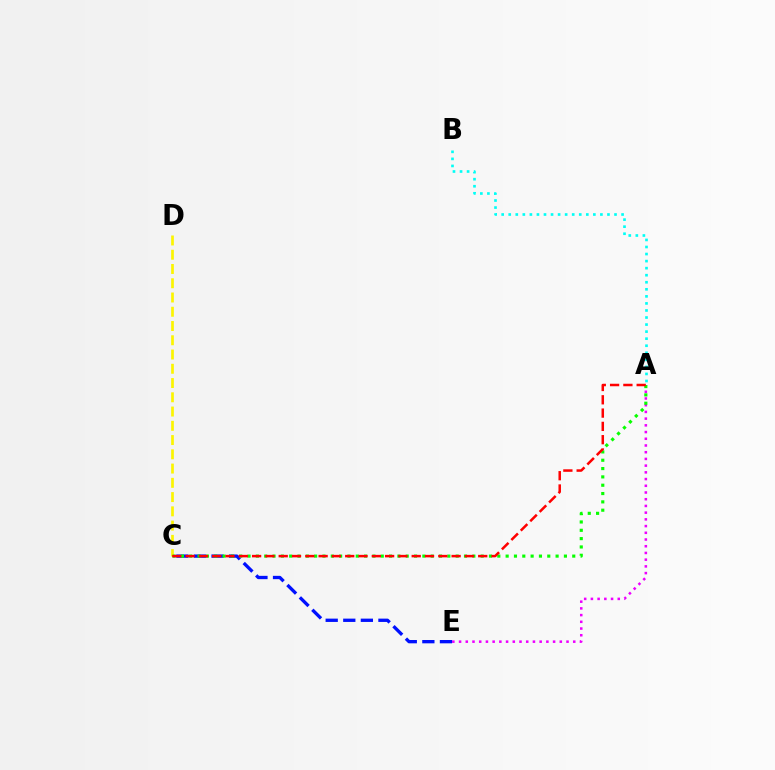{('C', 'D'): [{'color': '#fcf500', 'line_style': 'dashed', 'thickness': 1.94}], ('A', 'E'): [{'color': '#ee00ff', 'line_style': 'dotted', 'thickness': 1.82}], ('A', 'B'): [{'color': '#00fff6', 'line_style': 'dotted', 'thickness': 1.92}], ('C', 'E'): [{'color': '#0010ff', 'line_style': 'dashed', 'thickness': 2.39}], ('A', 'C'): [{'color': '#08ff00', 'line_style': 'dotted', 'thickness': 2.26}, {'color': '#ff0000', 'line_style': 'dashed', 'thickness': 1.81}]}